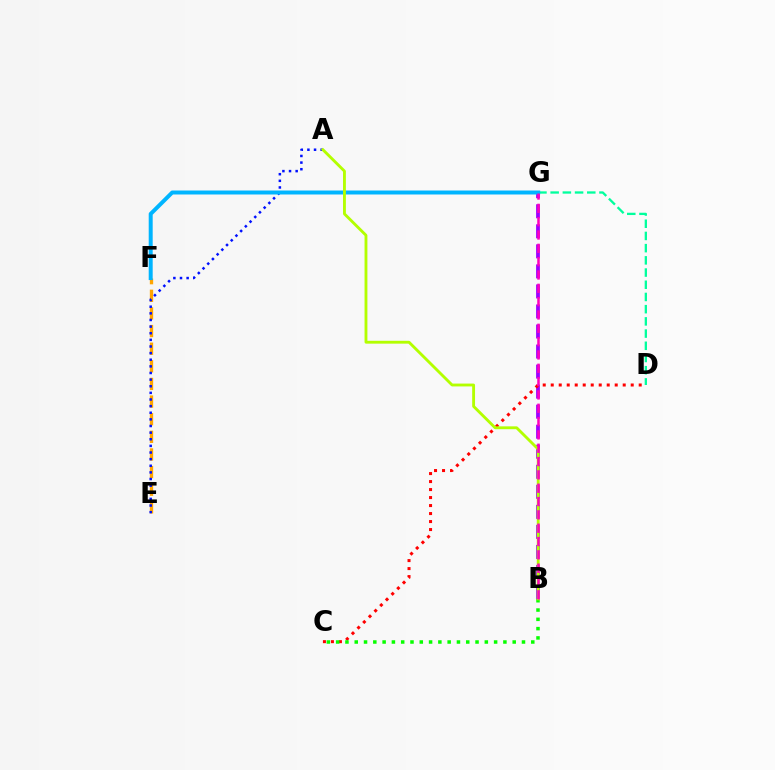{('E', 'F'): [{'color': '#ffa500', 'line_style': 'dashed', 'thickness': 2.39}], ('D', 'G'): [{'color': '#00ff9d', 'line_style': 'dashed', 'thickness': 1.66}], ('B', 'G'): [{'color': '#9b00ff', 'line_style': 'dashed', 'thickness': 2.72}, {'color': '#ff00bd', 'line_style': 'dashed', 'thickness': 1.81}], ('C', 'D'): [{'color': '#ff0000', 'line_style': 'dotted', 'thickness': 2.17}], ('B', 'C'): [{'color': '#08ff00', 'line_style': 'dotted', 'thickness': 2.52}], ('A', 'E'): [{'color': '#0010ff', 'line_style': 'dotted', 'thickness': 1.8}], ('F', 'G'): [{'color': '#00b5ff', 'line_style': 'solid', 'thickness': 2.86}], ('A', 'B'): [{'color': '#b3ff00', 'line_style': 'solid', 'thickness': 2.06}]}